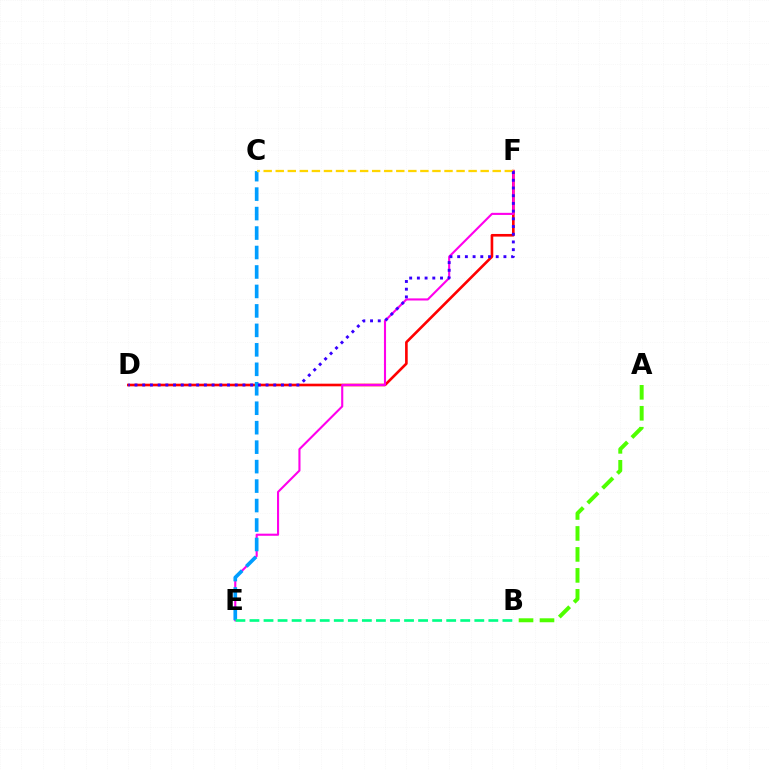{('D', 'F'): [{'color': '#ff0000', 'line_style': 'solid', 'thickness': 1.9}, {'color': '#3700ff', 'line_style': 'dotted', 'thickness': 2.09}], ('E', 'F'): [{'color': '#ff00ed', 'line_style': 'solid', 'thickness': 1.52}], ('A', 'B'): [{'color': '#4fff00', 'line_style': 'dashed', 'thickness': 2.85}], ('C', 'E'): [{'color': '#009eff', 'line_style': 'dashed', 'thickness': 2.64}], ('C', 'F'): [{'color': '#ffd500', 'line_style': 'dashed', 'thickness': 1.64}], ('B', 'E'): [{'color': '#00ff86', 'line_style': 'dashed', 'thickness': 1.91}]}